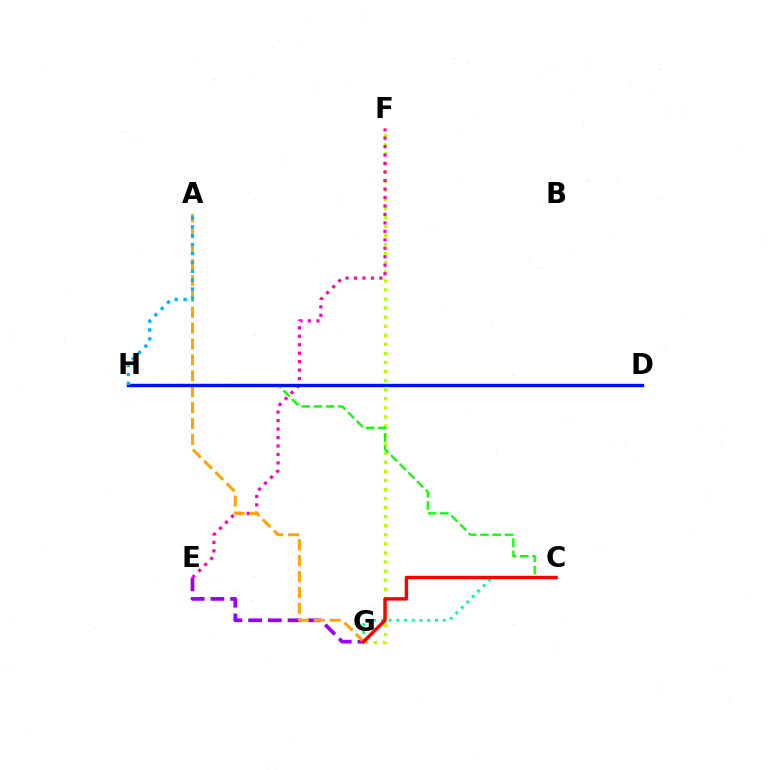{('C', 'G'): [{'color': '#00ff9d', 'line_style': 'dotted', 'thickness': 2.1}, {'color': '#ff0000', 'line_style': 'solid', 'thickness': 2.46}], ('F', 'G'): [{'color': '#b3ff00', 'line_style': 'dotted', 'thickness': 2.46}], ('E', 'G'): [{'color': '#9b00ff', 'line_style': 'dashed', 'thickness': 2.68}], ('E', 'F'): [{'color': '#ff00bd', 'line_style': 'dotted', 'thickness': 2.3}], ('A', 'G'): [{'color': '#ffa500', 'line_style': 'dashed', 'thickness': 2.16}], ('C', 'H'): [{'color': '#08ff00', 'line_style': 'dashed', 'thickness': 1.66}], ('D', 'H'): [{'color': '#0010ff', 'line_style': 'solid', 'thickness': 2.41}], ('A', 'H'): [{'color': '#00b5ff', 'line_style': 'dotted', 'thickness': 2.42}]}